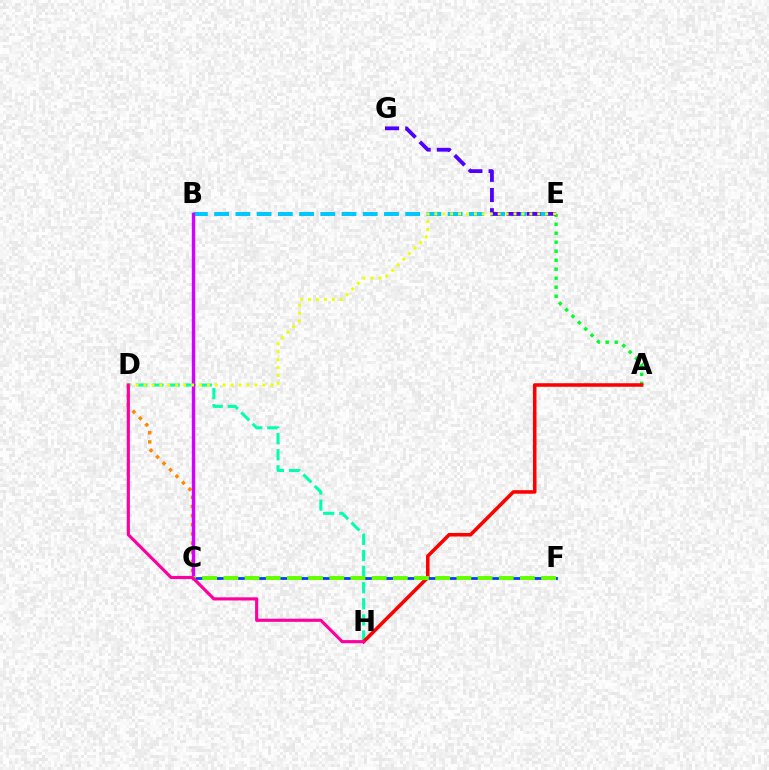{('C', 'D'): [{'color': '#ff8800', 'line_style': 'dotted', 'thickness': 2.49}], ('D', 'H'): [{'color': '#00ffaf', 'line_style': 'dashed', 'thickness': 2.19}, {'color': '#ff00a0', 'line_style': 'solid', 'thickness': 2.27}], ('C', 'F'): [{'color': '#003fff', 'line_style': 'solid', 'thickness': 2.0}, {'color': '#66ff00', 'line_style': 'dashed', 'thickness': 2.88}], ('B', 'E'): [{'color': '#00c7ff', 'line_style': 'dashed', 'thickness': 2.88}], ('B', 'C'): [{'color': '#d600ff', 'line_style': 'solid', 'thickness': 2.43}], ('A', 'E'): [{'color': '#00ff27', 'line_style': 'dotted', 'thickness': 2.45}], ('A', 'H'): [{'color': '#ff0000', 'line_style': 'solid', 'thickness': 2.56}], ('E', 'G'): [{'color': '#4f00ff', 'line_style': 'dashed', 'thickness': 2.75}], ('D', 'E'): [{'color': '#eeff00', 'line_style': 'dotted', 'thickness': 2.15}]}